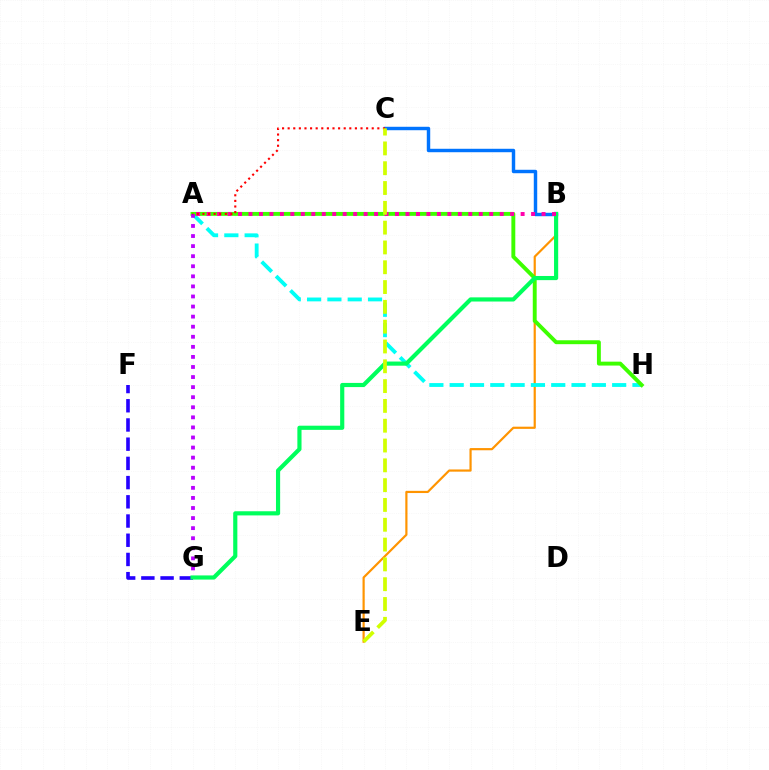{('B', 'E'): [{'color': '#ff9400', 'line_style': 'solid', 'thickness': 1.58}], ('A', 'H'): [{'color': '#00fff6', 'line_style': 'dashed', 'thickness': 2.76}, {'color': '#3dff00', 'line_style': 'solid', 'thickness': 2.81}], ('A', 'G'): [{'color': '#b900ff', 'line_style': 'dotted', 'thickness': 2.74}], ('B', 'C'): [{'color': '#0074ff', 'line_style': 'solid', 'thickness': 2.48}], ('F', 'G'): [{'color': '#2500ff', 'line_style': 'dashed', 'thickness': 2.61}], ('B', 'G'): [{'color': '#00ff5c', 'line_style': 'solid', 'thickness': 2.99}], ('A', 'B'): [{'color': '#ff00ac', 'line_style': 'dotted', 'thickness': 2.84}], ('A', 'C'): [{'color': '#ff0000', 'line_style': 'dotted', 'thickness': 1.52}], ('C', 'E'): [{'color': '#d1ff00', 'line_style': 'dashed', 'thickness': 2.69}]}